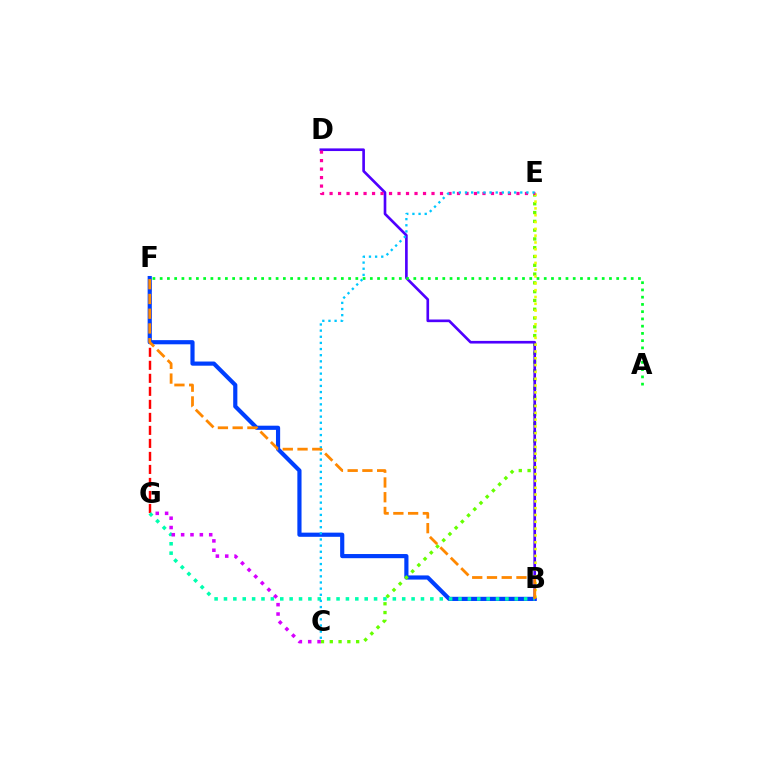{('F', 'G'): [{'color': '#ff0000', 'line_style': 'dashed', 'thickness': 1.77}], ('B', 'F'): [{'color': '#003fff', 'line_style': 'solid', 'thickness': 3.0}, {'color': '#ff8800', 'line_style': 'dashed', 'thickness': 2.0}], ('C', 'E'): [{'color': '#66ff00', 'line_style': 'dotted', 'thickness': 2.39}, {'color': '#00c7ff', 'line_style': 'dotted', 'thickness': 1.67}], ('B', 'D'): [{'color': '#4f00ff', 'line_style': 'solid', 'thickness': 1.91}], ('B', 'G'): [{'color': '#00ffaf', 'line_style': 'dotted', 'thickness': 2.55}], ('B', 'E'): [{'color': '#eeff00', 'line_style': 'dotted', 'thickness': 1.85}], ('C', 'G'): [{'color': '#d600ff', 'line_style': 'dotted', 'thickness': 2.54}], ('D', 'E'): [{'color': '#ff00a0', 'line_style': 'dotted', 'thickness': 2.31}], ('A', 'F'): [{'color': '#00ff27', 'line_style': 'dotted', 'thickness': 1.97}]}